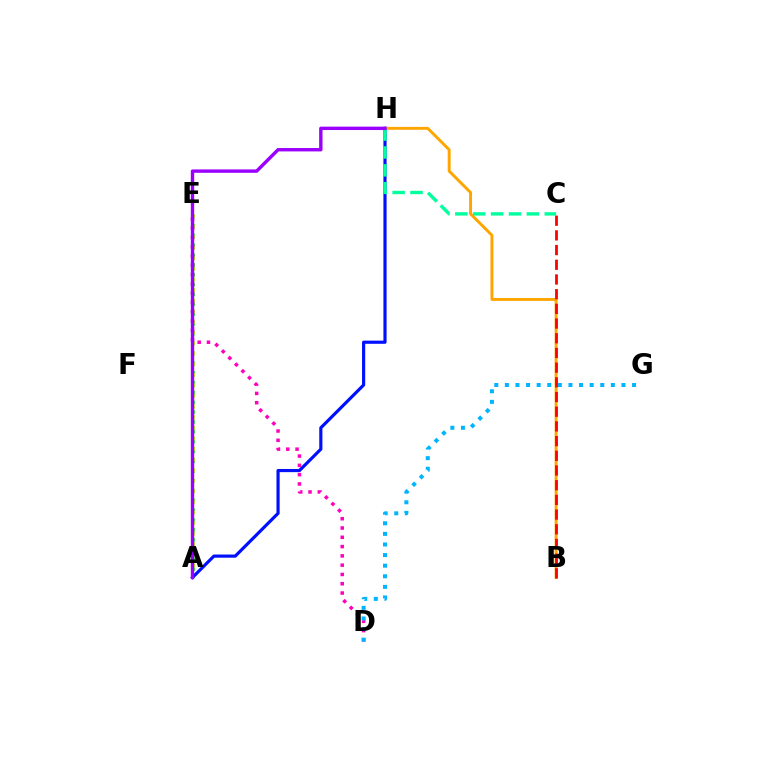{('A', 'E'): [{'color': '#08ff00', 'line_style': 'dotted', 'thickness': 2.67}, {'color': '#b3ff00', 'line_style': 'dotted', 'thickness': 2.88}], ('A', 'H'): [{'color': '#0010ff', 'line_style': 'solid', 'thickness': 2.28}, {'color': '#9b00ff', 'line_style': 'solid', 'thickness': 2.44}], ('B', 'H'): [{'color': '#ffa500', 'line_style': 'solid', 'thickness': 2.1}], ('D', 'E'): [{'color': '#ff00bd', 'line_style': 'dotted', 'thickness': 2.52}], ('C', 'H'): [{'color': '#00ff9d', 'line_style': 'dashed', 'thickness': 2.43}], ('D', 'G'): [{'color': '#00b5ff', 'line_style': 'dotted', 'thickness': 2.88}], ('B', 'C'): [{'color': '#ff0000', 'line_style': 'dashed', 'thickness': 2.0}]}